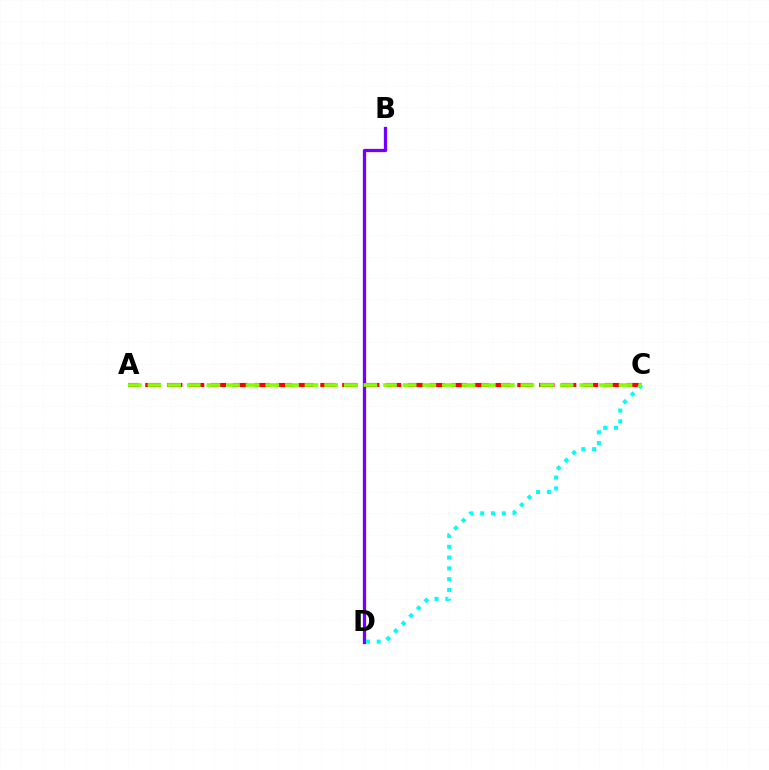{('A', 'C'): [{'color': '#ff0000', 'line_style': 'dashed', 'thickness': 2.97}, {'color': '#84ff00', 'line_style': 'dashed', 'thickness': 2.67}], ('B', 'D'): [{'color': '#7200ff', 'line_style': 'solid', 'thickness': 2.37}], ('C', 'D'): [{'color': '#00fff6', 'line_style': 'dotted', 'thickness': 2.93}]}